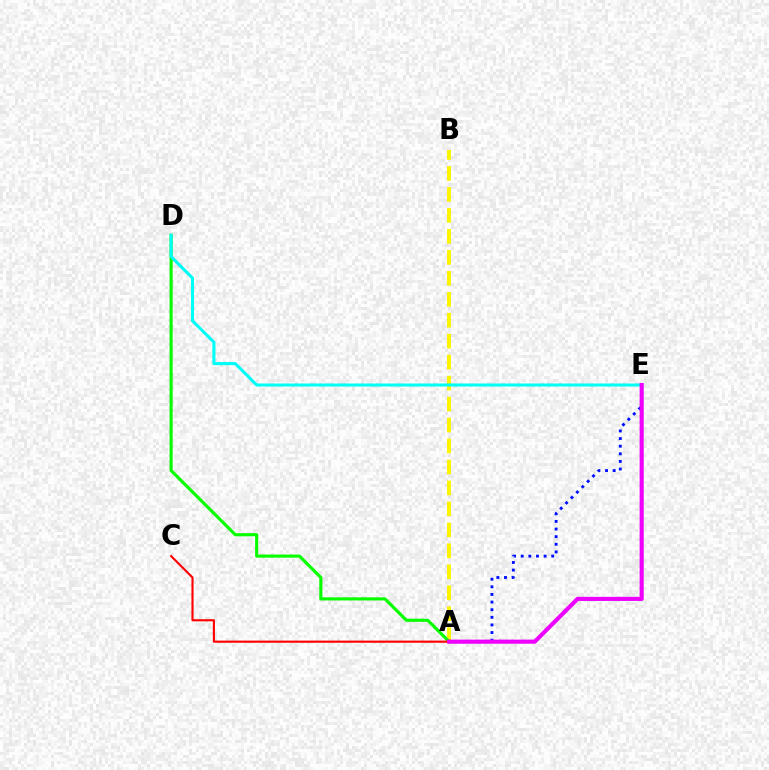{('A', 'B'): [{'color': '#fcf500', 'line_style': 'dashed', 'thickness': 2.85}], ('A', 'D'): [{'color': '#08ff00', 'line_style': 'solid', 'thickness': 2.26}], ('D', 'E'): [{'color': '#00fff6', 'line_style': 'solid', 'thickness': 2.21}], ('A', 'E'): [{'color': '#0010ff', 'line_style': 'dotted', 'thickness': 2.07}, {'color': '#ee00ff', 'line_style': 'solid', 'thickness': 2.97}], ('A', 'C'): [{'color': '#ff0000', 'line_style': 'solid', 'thickness': 1.54}]}